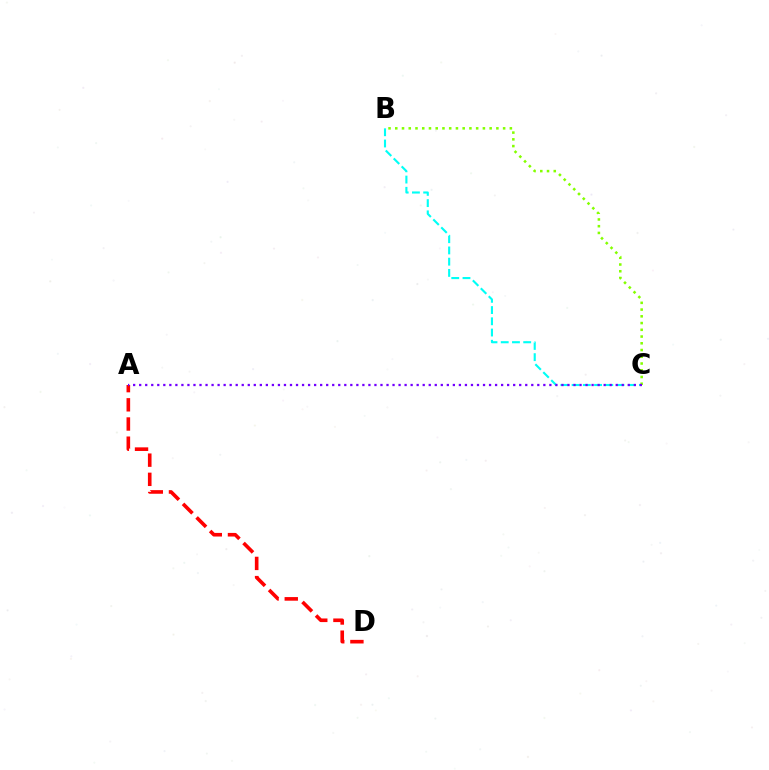{('B', 'C'): [{'color': '#00fff6', 'line_style': 'dashed', 'thickness': 1.53}, {'color': '#84ff00', 'line_style': 'dotted', 'thickness': 1.83}], ('A', 'D'): [{'color': '#ff0000', 'line_style': 'dashed', 'thickness': 2.61}], ('A', 'C'): [{'color': '#7200ff', 'line_style': 'dotted', 'thickness': 1.64}]}